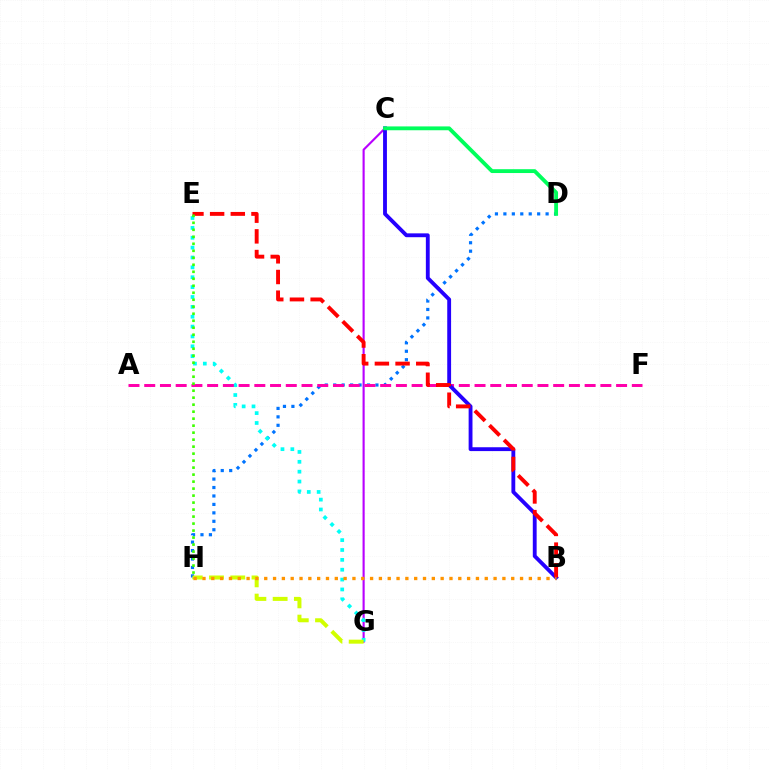{('C', 'G'): [{'color': '#b900ff', 'line_style': 'solid', 'thickness': 1.53}], ('D', 'H'): [{'color': '#0074ff', 'line_style': 'dotted', 'thickness': 2.29}], ('E', 'G'): [{'color': '#00fff6', 'line_style': 'dotted', 'thickness': 2.68}], ('A', 'F'): [{'color': '#ff00ac', 'line_style': 'dashed', 'thickness': 2.14}], ('B', 'C'): [{'color': '#2500ff', 'line_style': 'solid', 'thickness': 2.77}], ('G', 'H'): [{'color': '#d1ff00', 'line_style': 'dashed', 'thickness': 2.89}], ('B', 'E'): [{'color': '#ff0000', 'line_style': 'dashed', 'thickness': 2.81}], ('E', 'H'): [{'color': '#3dff00', 'line_style': 'dotted', 'thickness': 1.9}], ('C', 'D'): [{'color': '#00ff5c', 'line_style': 'solid', 'thickness': 2.77}], ('B', 'H'): [{'color': '#ff9400', 'line_style': 'dotted', 'thickness': 2.4}]}